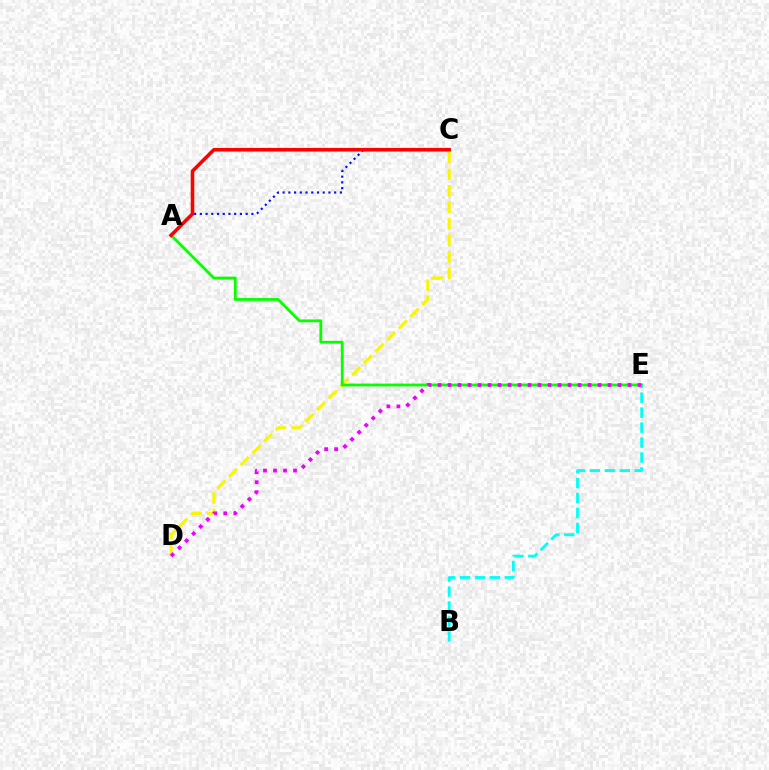{('C', 'D'): [{'color': '#fcf500', 'line_style': 'dashed', 'thickness': 2.25}], ('A', 'C'): [{'color': '#0010ff', 'line_style': 'dotted', 'thickness': 1.56}, {'color': '#ff0000', 'line_style': 'solid', 'thickness': 2.56}], ('A', 'E'): [{'color': '#08ff00', 'line_style': 'solid', 'thickness': 2.02}], ('B', 'E'): [{'color': '#00fff6', 'line_style': 'dashed', 'thickness': 2.03}], ('D', 'E'): [{'color': '#ee00ff', 'line_style': 'dotted', 'thickness': 2.72}]}